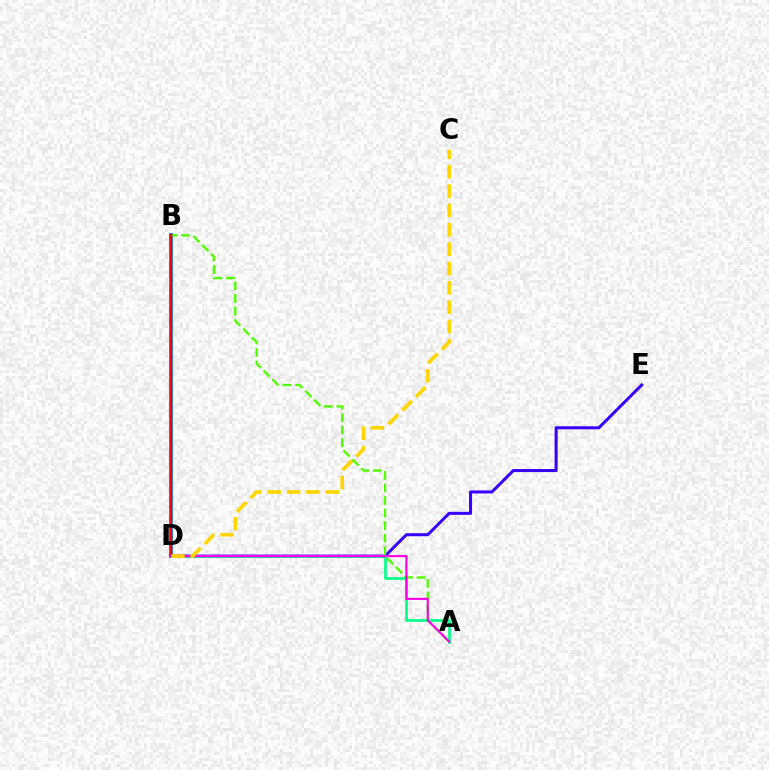{('B', 'D'): [{'color': '#009eff', 'line_style': 'solid', 'thickness': 2.95}, {'color': '#ff0000', 'line_style': 'solid', 'thickness': 1.77}], ('D', 'E'): [{'color': '#3700ff', 'line_style': 'solid', 'thickness': 2.19}], ('A', 'B'): [{'color': '#4fff00', 'line_style': 'dashed', 'thickness': 1.71}], ('A', 'D'): [{'color': '#00ff86', 'line_style': 'solid', 'thickness': 1.91}, {'color': '#ff00ed', 'line_style': 'solid', 'thickness': 1.53}], ('C', 'D'): [{'color': '#ffd500', 'line_style': 'dashed', 'thickness': 2.63}]}